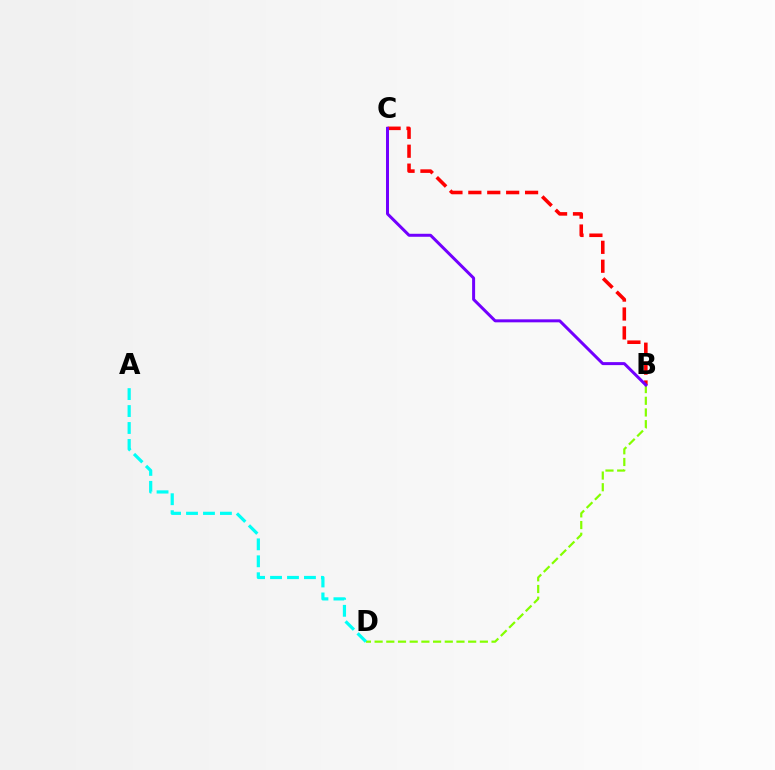{('B', 'C'): [{'color': '#ff0000', 'line_style': 'dashed', 'thickness': 2.57}, {'color': '#7200ff', 'line_style': 'solid', 'thickness': 2.15}], ('B', 'D'): [{'color': '#84ff00', 'line_style': 'dashed', 'thickness': 1.59}], ('A', 'D'): [{'color': '#00fff6', 'line_style': 'dashed', 'thickness': 2.3}]}